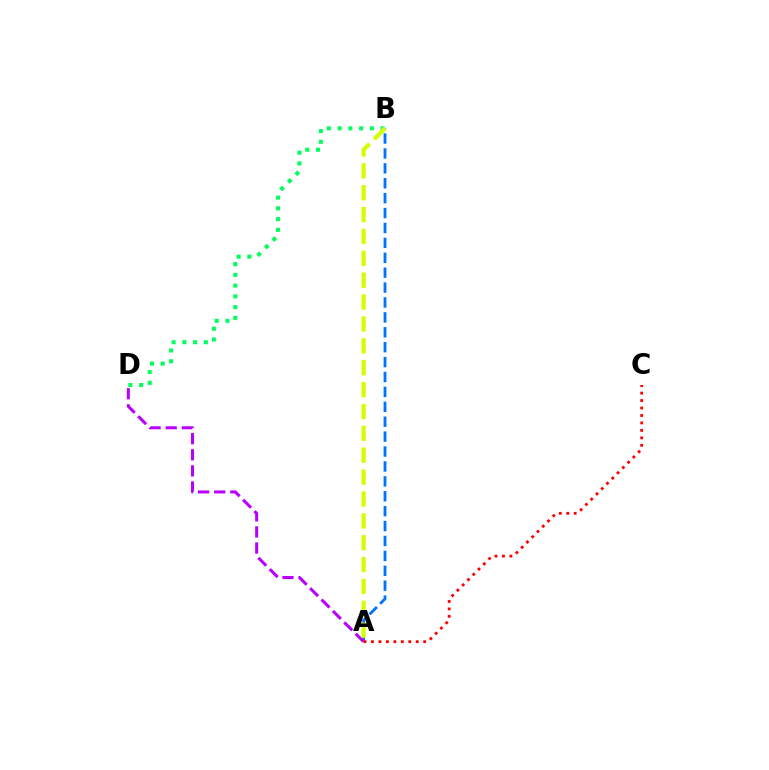{('A', 'B'): [{'color': '#0074ff', 'line_style': 'dashed', 'thickness': 2.02}, {'color': '#d1ff00', 'line_style': 'dashed', 'thickness': 2.97}], ('B', 'D'): [{'color': '#00ff5c', 'line_style': 'dotted', 'thickness': 2.92}], ('A', 'D'): [{'color': '#b900ff', 'line_style': 'dashed', 'thickness': 2.19}], ('A', 'C'): [{'color': '#ff0000', 'line_style': 'dotted', 'thickness': 2.03}]}